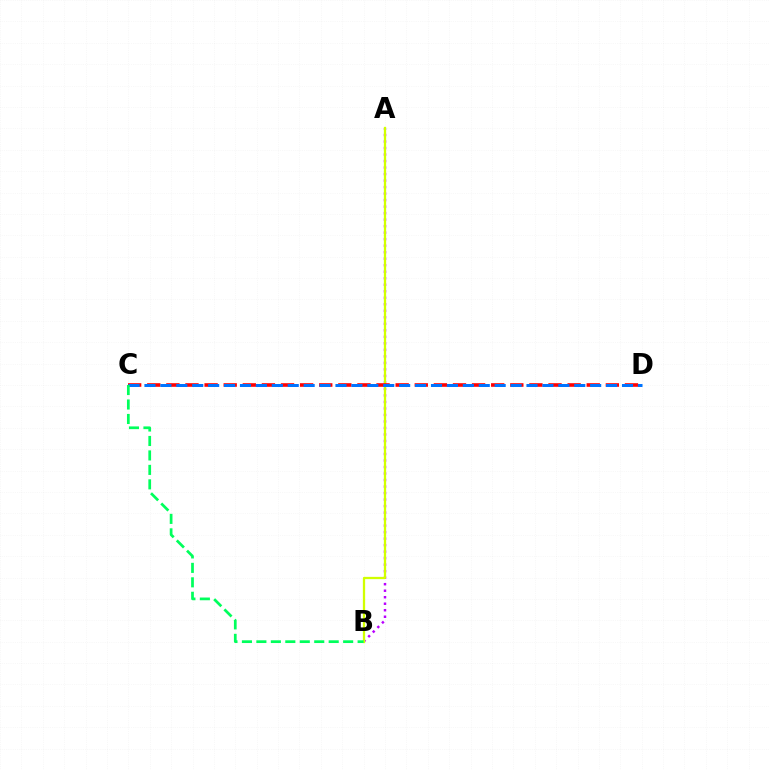{('A', 'B'): [{'color': '#b900ff', 'line_style': 'dotted', 'thickness': 1.77}, {'color': '#d1ff00', 'line_style': 'solid', 'thickness': 1.64}], ('C', 'D'): [{'color': '#ff0000', 'line_style': 'dashed', 'thickness': 2.6}, {'color': '#0074ff', 'line_style': 'dashed', 'thickness': 2.16}], ('B', 'C'): [{'color': '#00ff5c', 'line_style': 'dashed', 'thickness': 1.96}]}